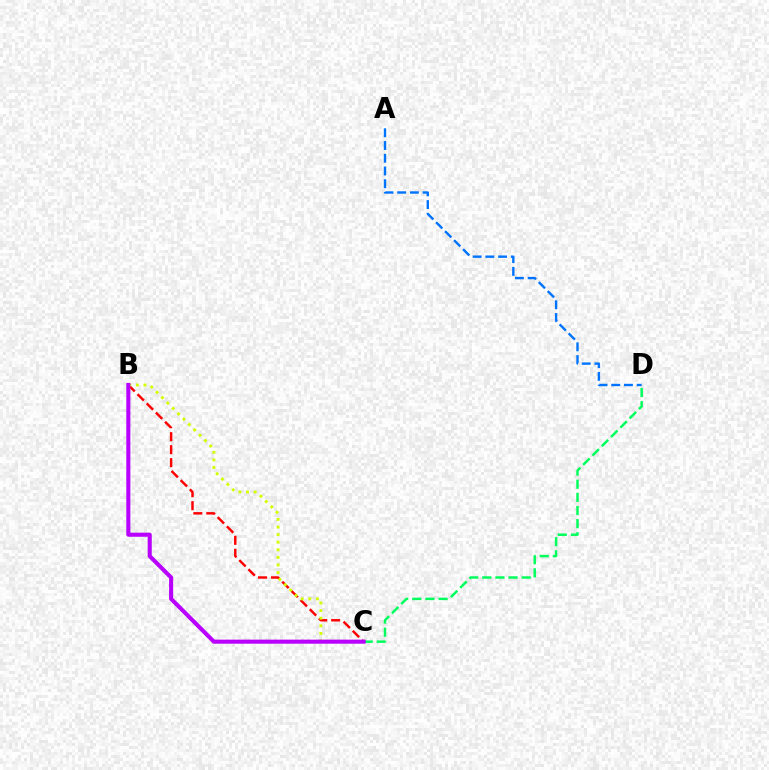{('B', 'C'): [{'color': '#ff0000', 'line_style': 'dashed', 'thickness': 1.76}, {'color': '#d1ff00', 'line_style': 'dotted', 'thickness': 2.06}, {'color': '#b900ff', 'line_style': 'solid', 'thickness': 2.93}], ('C', 'D'): [{'color': '#00ff5c', 'line_style': 'dashed', 'thickness': 1.79}], ('A', 'D'): [{'color': '#0074ff', 'line_style': 'dashed', 'thickness': 1.73}]}